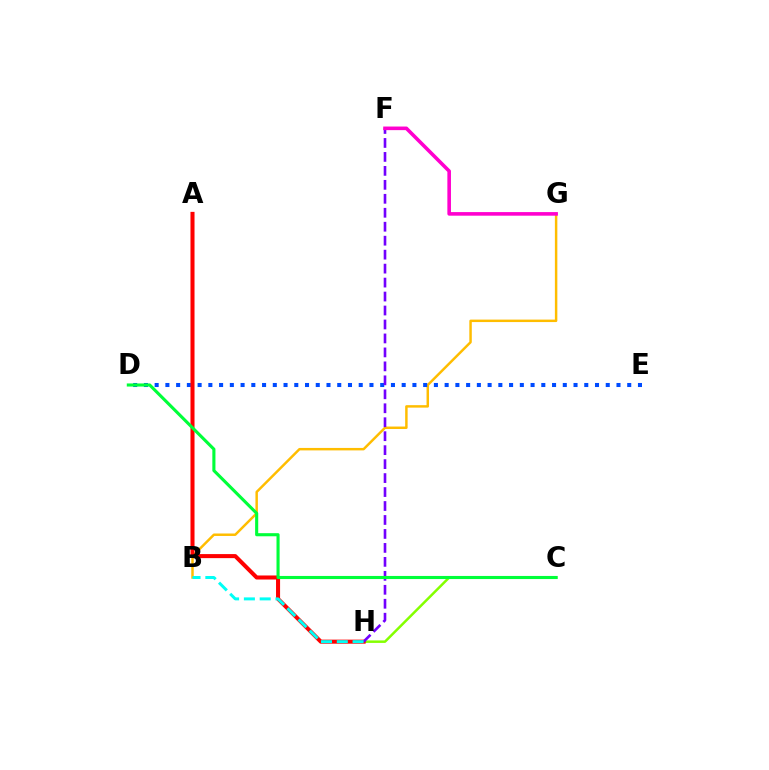{('C', 'H'): [{'color': '#84ff00', 'line_style': 'solid', 'thickness': 1.79}], ('B', 'G'): [{'color': '#ffbd00', 'line_style': 'solid', 'thickness': 1.78}], ('D', 'E'): [{'color': '#004bff', 'line_style': 'dotted', 'thickness': 2.92}], ('A', 'H'): [{'color': '#ff0000', 'line_style': 'solid', 'thickness': 2.91}], ('F', 'H'): [{'color': '#7200ff', 'line_style': 'dashed', 'thickness': 1.9}], ('F', 'G'): [{'color': '#ff00cf', 'line_style': 'solid', 'thickness': 2.59}], ('B', 'H'): [{'color': '#00fff6', 'line_style': 'dashed', 'thickness': 2.15}], ('C', 'D'): [{'color': '#00ff39', 'line_style': 'solid', 'thickness': 2.23}]}